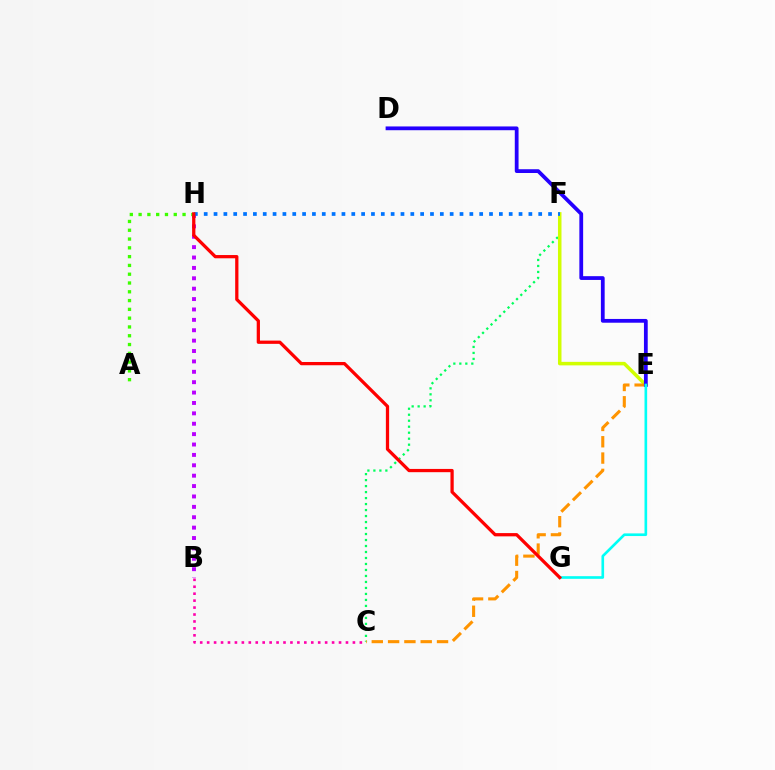{('B', 'C'): [{'color': '#ff00ac', 'line_style': 'dotted', 'thickness': 1.89}], ('B', 'H'): [{'color': '#b900ff', 'line_style': 'dotted', 'thickness': 2.82}], ('C', 'F'): [{'color': '#00ff5c', 'line_style': 'dotted', 'thickness': 1.63}], ('E', 'F'): [{'color': '#d1ff00', 'line_style': 'solid', 'thickness': 2.53}], ('A', 'H'): [{'color': '#3dff00', 'line_style': 'dotted', 'thickness': 2.39}], ('C', 'E'): [{'color': '#ff9400', 'line_style': 'dashed', 'thickness': 2.22}], ('D', 'E'): [{'color': '#2500ff', 'line_style': 'solid', 'thickness': 2.72}], ('F', 'H'): [{'color': '#0074ff', 'line_style': 'dotted', 'thickness': 2.67}], ('E', 'G'): [{'color': '#00fff6', 'line_style': 'solid', 'thickness': 1.91}], ('G', 'H'): [{'color': '#ff0000', 'line_style': 'solid', 'thickness': 2.34}]}